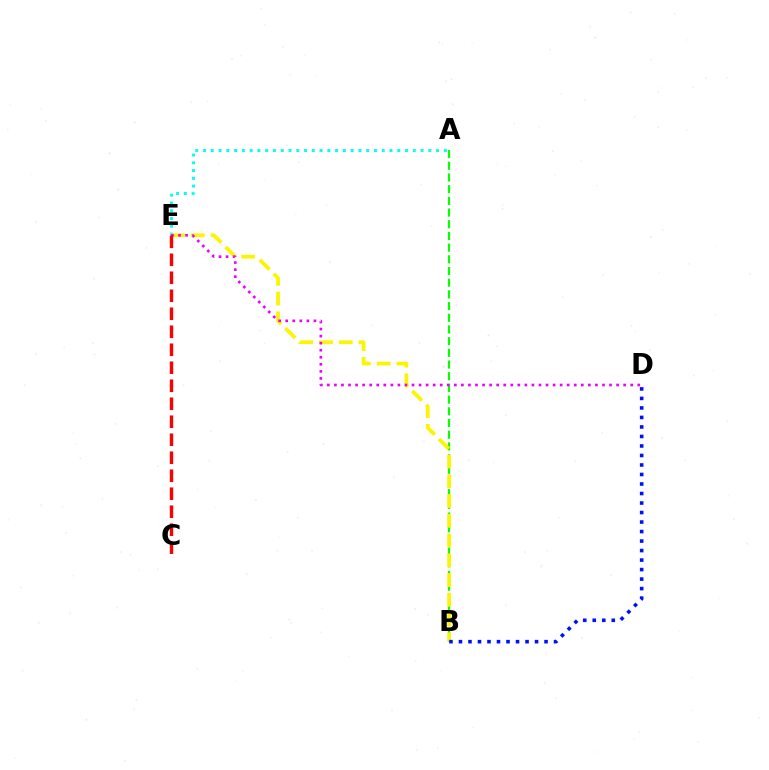{('A', 'E'): [{'color': '#00fff6', 'line_style': 'dotted', 'thickness': 2.11}], ('A', 'B'): [{'color': '#08ff00', 'line_style': 'dashed', 'thickness': 1.59}], ('B', 'E'): [{'color': '#fcf500', 'line_style': 'dashed', 'thickness': 2.68}], ('B', 'D'): [{'color': '#0010ff', 'line_style': 'dotted', 'thickness': 2.58}], ('D', 'E'): [{'color': '#ee00ff', 'line_style': 'dotted', 'thickness': 1.92}], ('C', 'E'): [{'color': '#ff0000', 'line_style': 'dashed', 'thickness': 2.44}]}